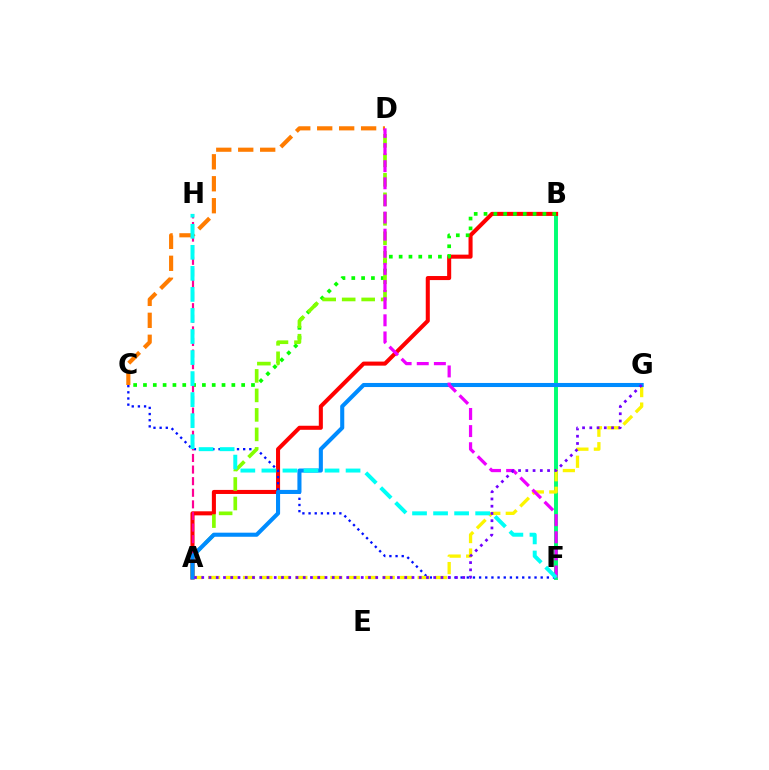{('B', 'F'): [{'color': '#00ff74', 'line_style': 'solid', 'thickness': 2.83}], ('A', 'B'): [{'color': '#ff0000', 'line_style': 'solid', 'thickness': 2.92}], ('C', 'D'): [{'color': '#ff7c00', 'line_style': 'dashed', 'thickness': 2.98}], ('C', 'F'): [{'color': '#0010ff', 'line_style': 'dotted', 'thickness': 1.67}], ('B', 'C'): [{'color': '#08ff00', 'line_style': 'dotted', 'thickness': 2.67}], ('A', 'D'): [{'color': '#84ff00', 'line_style': 'dashed', 'thickness': 2.65}], ('A', 'H'): [{'color': '#ff0094', 'line_style': 'dashed', 'thickness': 1.58}], ('A', 'G'): [{'color': '#fcf500', 'line_style': 'dashed', 'thickness': 2.37}, {'color': '#008cff', 'line_style': 'solid', 'thickness': 2.94}, {'color': '#7200ff', 'line_style': 'dotted', 'thickness': 1.97}], ('D', 'F'): [{'color': '#ee00ff', 'line_style': 'dashed', 'thickness': 2.33}], ('F', 'H'): [{'color': '#00fff6', 'line_style': 'dashed', 'thickness': 2.86}]}